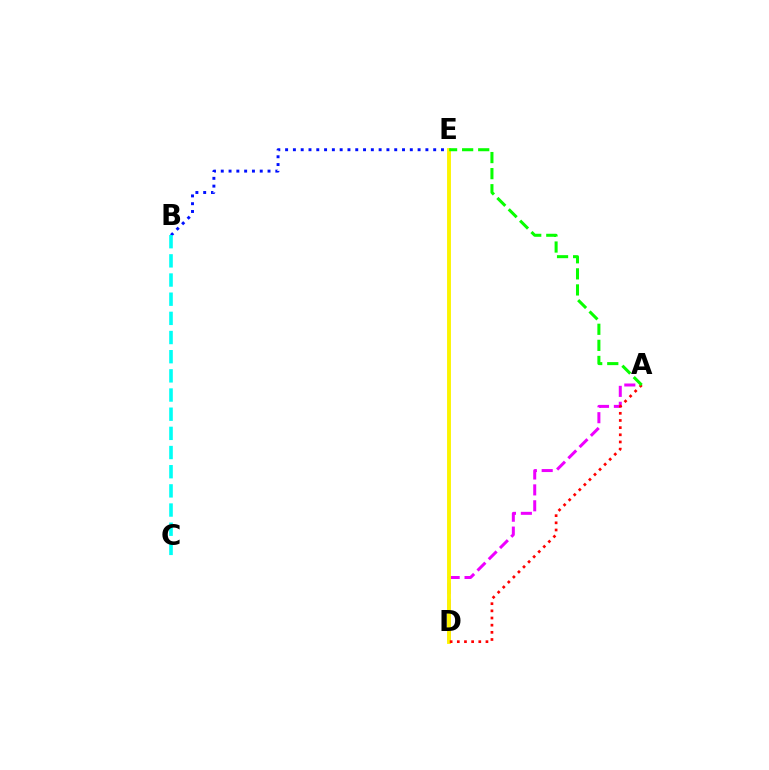{('B', 'E'): [{'color': '#0010ff', 'line_style': 'dotted', 'thickness': 2.12}], ('A', 'D'): [{'color': '#ee00ff', 'line_style': 'dashed', 'thickness': 2.16}, {'color': '#ff0000', 'line_style': 'dotted', 'thickness': 1.95}], ('D', 'E'): [{'color': '#fcf500', 'line_style': 'solid', 'thickness': 2.8}], ('A', 'E'): [{'color': '#08ff00', 'line_style': 'dashed', 'thickness': 2.18}], ('B', 'C'): [{'color': '#00fff6', 'line_style': 'dashed', 'thickness': 2.6}]}